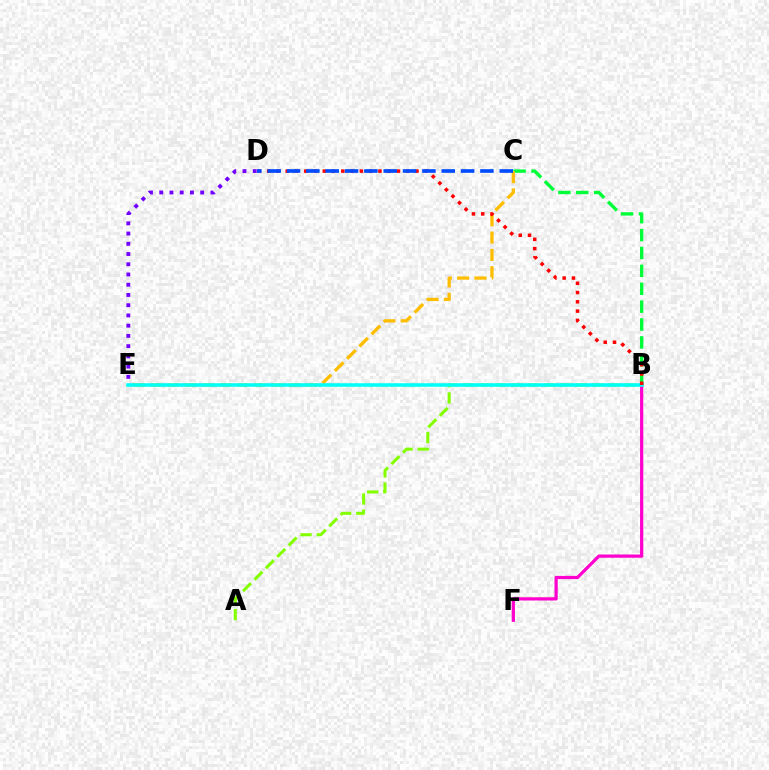{('B', 'C'): [{'color': '#00ff39', 'line_style': 'dashed', 'thickness': 2.43}], ('B', 'F'): [{'color': '#ff00cf', 'line_style': 'solid', 'thickness': 2.32}], ('C', 'E'): [{'color': '#ffbd00', 'line_style': 'dashed', 'thickness': 2.35}], ('A', 'B'): [{'color': '#84ff00', 'line_style': 'dashed', 'thickness': 2.19}], ('D', 'E'): [{'color': '#7200ff', 'line_style': 'dotted', 'thickness': 2.78}], ('B', 'E'): [{'color': '#00fff6', 'line_style': 'solid', 'thickness': 2.58}], ('B', 'D'): [{'color': '#ff0000', 'line_style': 'dotted', 'thickness': 2.52}], ('C', 'D'): [{'color': '#004bff', 'line_style': 'dashed', 'thickness': 2.63}]}